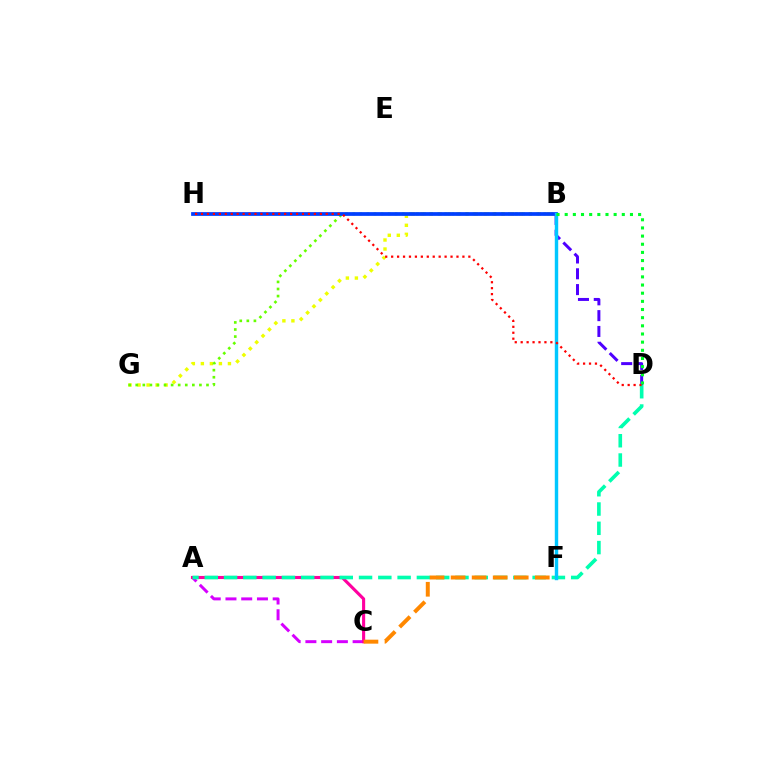{('B', 'G'): [{'color': '#eeff00', 'line_style': 'dotted', 'thickness': 2.45}, {'color': '#66ff00', 'line_style': 'dotted', 'thickness': 1.92}], ('A', 'C'): [{'color': '#d600ff', 'line_style': 'dashed', 'thickness': 2.14}, {'color': '#ff00a0', 'line_style': 'solid', 'thickness': 2.24}], ('A', 'D'): [{'color': '#00ffaf', 'line_style': 'dashed', 'thickness': 2.62}], ('C', 'F'): [{'color': '#ff8800', 'line_style': 'dashed', 'thickness': 2.86}], ('B', 'H'): [{'color': '#003fff', 'line_style': 'solid', 'thickness': 2.7}], ('B', 'D'): [{'color': '#4f00ff', 'line_style': 'dashed', 'thickness': 2.15}, {'color': '#00ff27', 'line_style': 'dotted', 'thickness': 2.22}], ('B', 'F'): [{'color': '#00c7ff', 'line_style': 'solid', 'thickness': 2.46}], ('D', 'H'): [{'color': '#ff0000', 'line_style': 'dotted', 'thickness': 1.61}]}